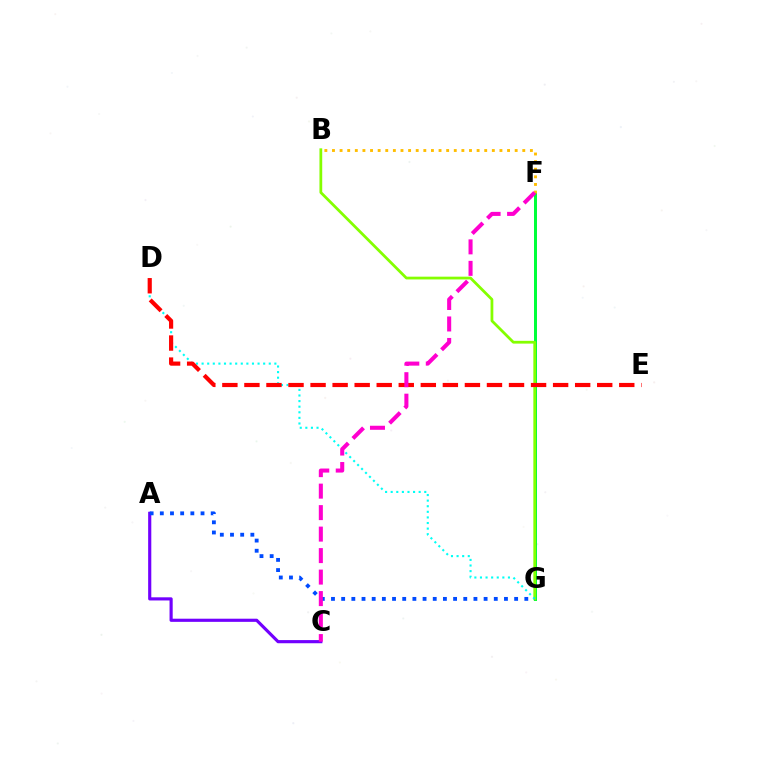{('F', 'G'): [{'color': '#00ff39', 'line_style': 'solid', 'thickness': 2.16}], ('B', 'G'): [{'color': '#84ff00', 'line_style': 'solid', 'thickness': 1.99}], ('B', 'F'): [{'color': '#ffbd00', 'line_style': 'dotted', 'thickness': 2.07}], ('A', 'C'): [{'color': '#7200ff', 'line_style': 'solid', 'thickness': 2.27}], ('D', 'G'): [{'color': '#00fff6', 'line_style': 'dotted', 'thickness': 1.52}], ('A', 'G'): [{'color': '#004bff', 'line_style': 'dotted', 'thickness': 2.76}], ('D', 'E'): [{'color': '#ff0000', 'line_style': 'dashed', 'thickness': 3.0}], ('C', 'F'): [{'color': '#ff00cf', 'line_style': 'dashed', 'thickness': 2.92}]}